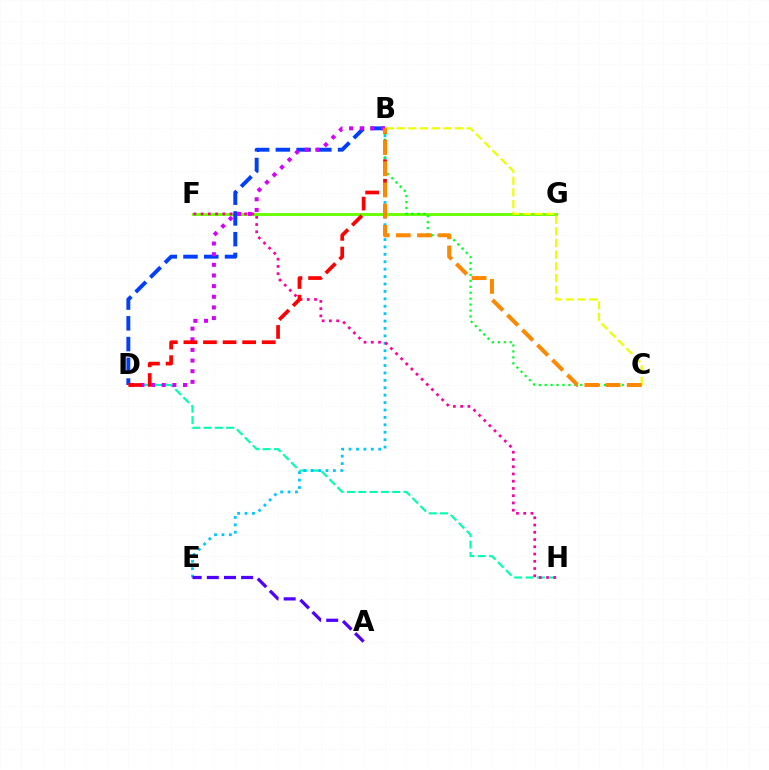{('F', 'G'): [{'color': '#66ff00', 'line_style': 'solid', 'thickness': 2.07}], ('D', 'H'): [{'color': '#00ffaf', 'line_style': 'dashed', 'thickness': 1.54}], ('B', 'E'): [{'color': '#00c7ff', 'line_style': 'dotted', 'thickness': 2.01}], ('B', 'D'): [{'color': '#003fff', 'line_style': 'dashed', 'thickness': 2.82}, {'color': '#d600ff', 'line_style': 'dotted', 'thickness': 2.89}, {'color': '#ff0000', 'line_style': 'dashed', 'thickness': 2.66}], ('F', 'H'): [{'color': '#ff00a0', 'line_style': 'dotted', 'thickness': 1.97}], ('A', 'E'): [{'color': '#4f00ff', 'line_style': 'dashed', 'thickness': 2.33}], ('B', 'C'): [{'color': '#00ff27', 'line_style': 'dotted', 'thickness': 1.61}, {'color': '#eeff00', 'line_style': 'dashed', 'thickness': 1.59}, {'color': '#ff8800', 'line_style': 'dashed', 'thickness': 2.88}]}